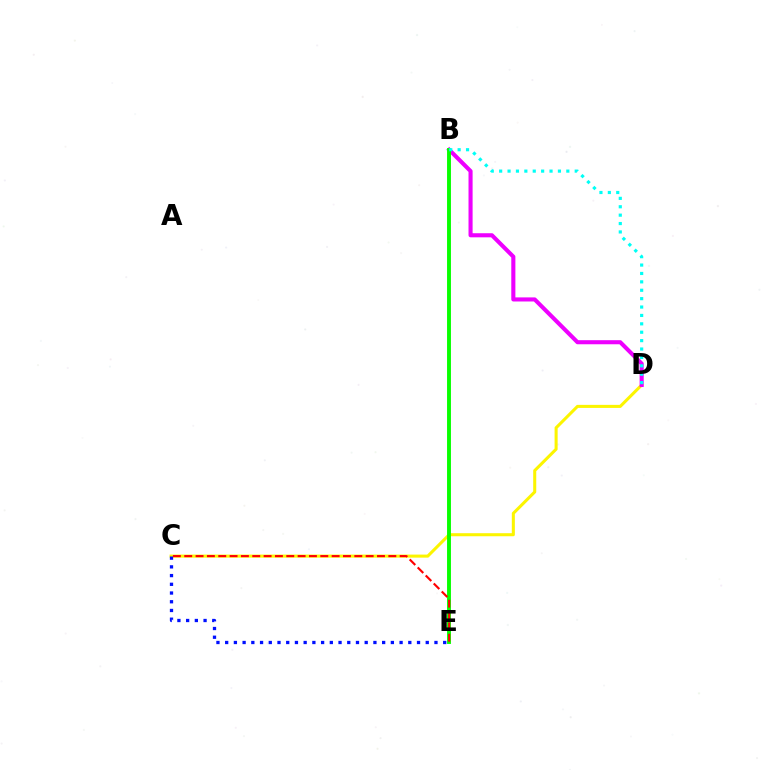{('C', 'D'): [{'color': '#fcf500', 'line_style': 'solid', 'thickness': 2.2}], ('C', 'E'): [{'color': '#0010ff', 'line_style': 'dotted', 'thickness': 2.37}, {'color': '#ff0000', 'line_style': 'dashed', 'thickness': 1.54}], ('B', 'D'): [{'color': '#ee00ff', 'line_style': 'solid', 'thickness': 2.94}, {'color': '#00fff6', 'line_style': 'dotted', 'thickness': 2.28}], ('B', 'E'): [{'color': '#08ff00', 'line_style': 'solid', 'thickness': 2.81}]}